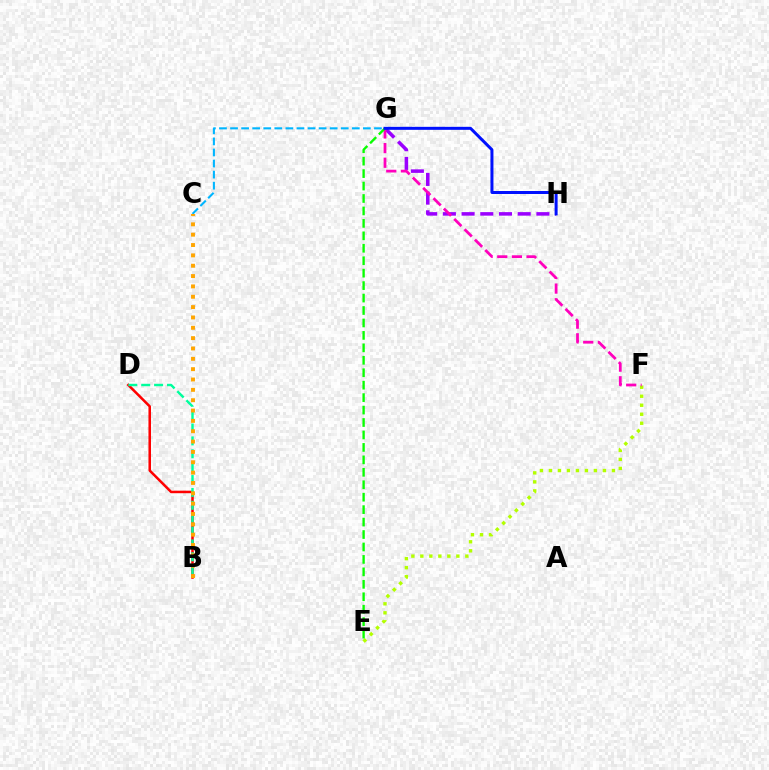{('E', 'F'): [{'color': '#b3ff00', 'line_style': 'dotted', 'thickness': 2.45}], ('B', 'D'): [{'color': '#ff0000', 'line_style': 'solid', 'thickness': 1.82}, {'color': '#00ff9d', 'line_style': 'dashed', 'thickness': 1.75}], ('G', 'H'): [{'color': '#9b00ff', 'line_style': 'dashed', 'thickness': 2.54}, {'color': '#0010ff', 'line_style': 'solid', 'thickness': 2.16}], ('C', 'G'): [{'color': '#00b5ff', 'line_style': 'dashed', 'thickness': 1.5}], ('F', 'G'): [{'color': '#ff00bd', 'line_style': 'dashed', 'thickness': 1.99}], ('E', 'G'): [{'color': '#08ff00', 'line_style': 'dashed', 'thickness': 1.69}], ('B', 'C'): [{'color': '#ffa500', 'line_style': 'dotted', 'thickness': 2.81}]}